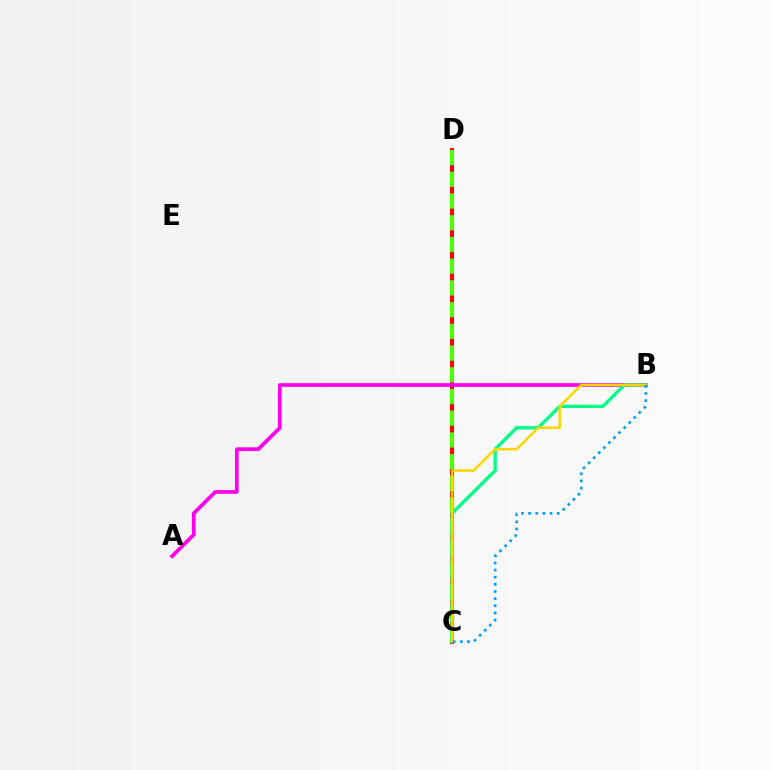{('C', 'D'): [{'color': '#3700ff', 'line_style': 'solid', 'thickness': 2.23}, {'color': '#ff0000', 'line_style': 'solid', 'thickness': 2.84}, {'color': '#4fff00', 'line_style': 'dashed', 'thickness': 2.95}], ('A', 'B'): [{'color': '#ff00ed', 'line_style': 'solid', 'thickness': 2.68}], ('B', 'C'): [{'color': '#00ff86', 'line_style': 'solid', 'thickness': 2.41}, {'color': '#ffd500', 'line_style': 'solid', 'thickness': 1.82}, {'color': '#009eff', 'line_style': 'dotted', 'thickness': 1.94}]}